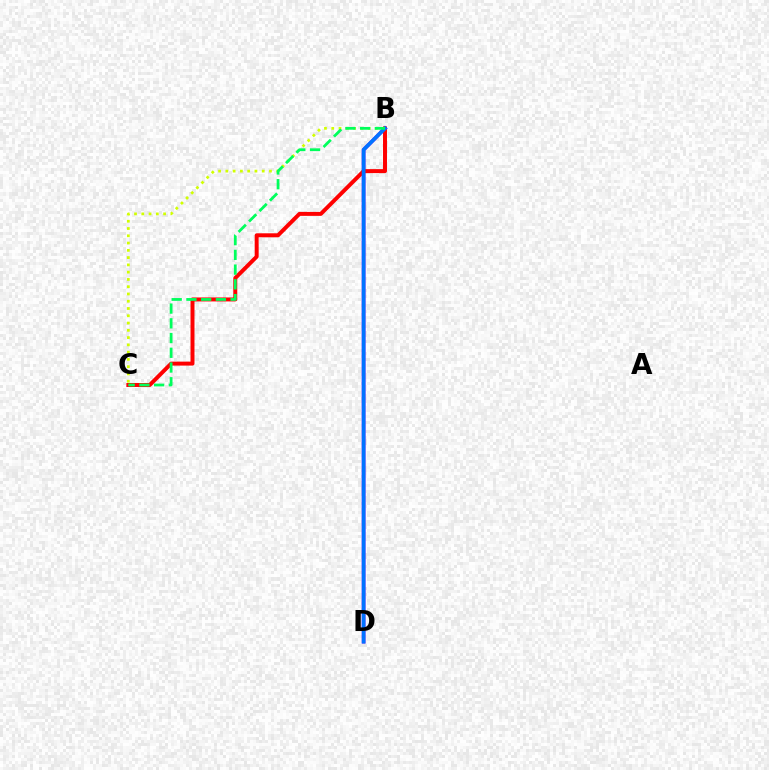{('B', 'D'): [{'color': '#b900ff', 'line_style': 'solid', 'thickness': 2.61}, {'color': '#0074ff', 'line_style': 'solid', 'thickness': 2.71}], ('B', 'C'): [{'color': '#d1ff00', 'line_style': 'dotted', 'thickness': 1.98}, {'color': '#ff0000', 'line_style': 'solid', 'thickness': 2.86}, {'color': '#00ff5c', 'line_style': 'dashed', 'thickness': 2.0}]}